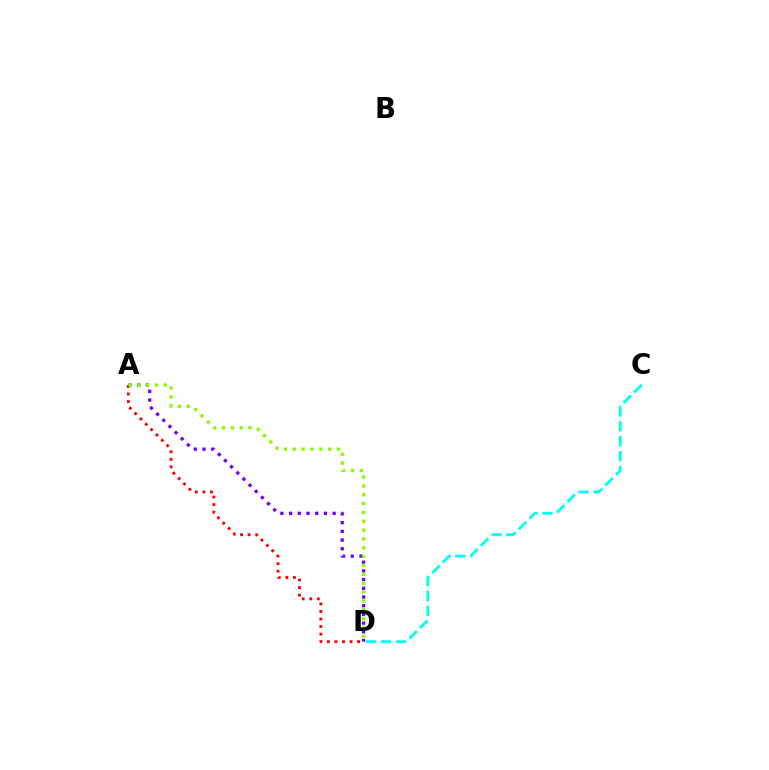{('C', 'D'): [{'color': '#00fff6', 'line_style': 'dashed', 'thickness': 2.03}], ('A', 'D'): [{'color': '#7200ff', 'line_style': 'dotted', 'thickness': 2.36}, {'color': '#ff0000', 'line_style': 'dotted', 'thickness': 2.05}, {'color': '#84ff00', 'line_style': 'dotted', 'thickness': 2.4}]}